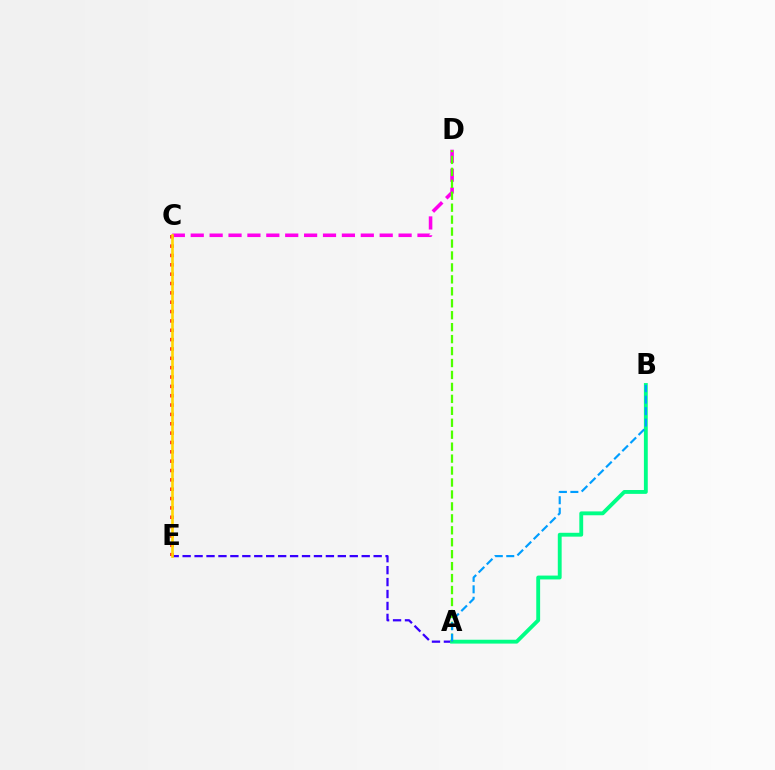{('A', 'E'): [{'color': '#3700ff', 'line_style': 'dashed', 'thickness': 1.62}], ('C', 'D'): [{'color': '#ff00ed', 'line_style': 'dashed', 'thickness': 2.57}], ('A', 'B'): [{'color': '#00ff86', 'line_style': 'solid', 'thickness': 2.78}, {'color': '#009eff', 'line_style': 'dashed', 'thickness': 1.56}], ('C', 'E'): [{'color': '#ff0000', 'line_style': 'dotted', 'thickness': 2.54}, {'color': '#ffd500', 'line_style': 'solid', 'thickness': 1.88}], ('A', 'D'): [{'color': '#4fff00', 'line_style': 'dashed', 'thickness': 1.62}]}